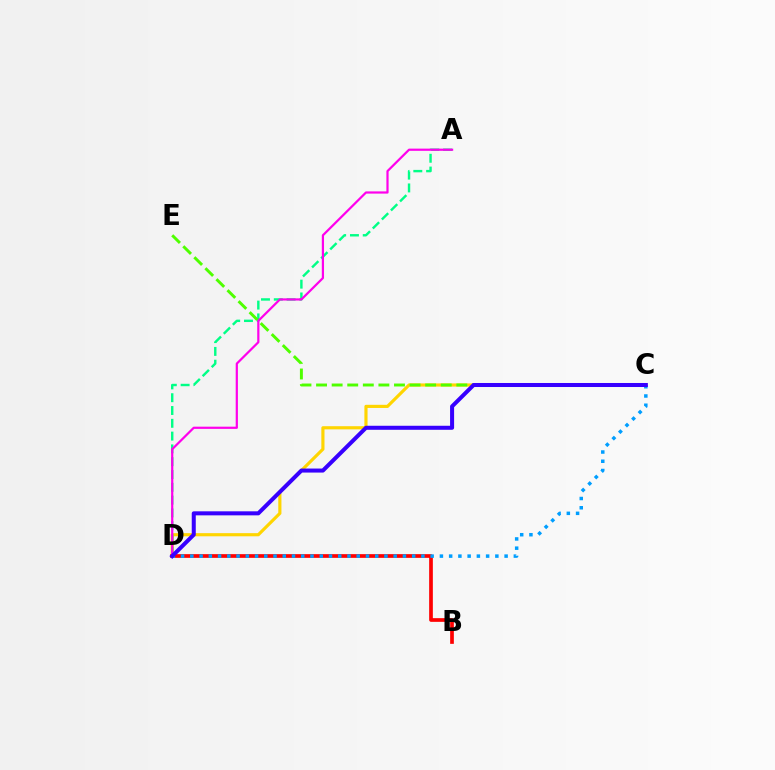{('C', 'D'): [{'color': '#ffd500', 'line_style': 'solid', 'thickness': 2.27}, {'color': '#009eff', 'line_style': 'dotted', 'thickness': 2.51}, {'color': '#3700ff', 'line_style': 'solid', 'thickness': 2.9}], ('B', 'D'): [{'color': '#ff0000', 'line_style': 'solid', 'thickness': 2.66}], ('A', 'D'): [{'color': '#00ff86', 'line_style': 'dashed', 'thickness': 1.74}, {'color': '#ff00ed', 'line_style': 'solid', 'thickness': 1.59}], ('C', 'E'): [{'color': '#4fff00', 'line_style': 'dashed', 'thickness': 2.12}]}